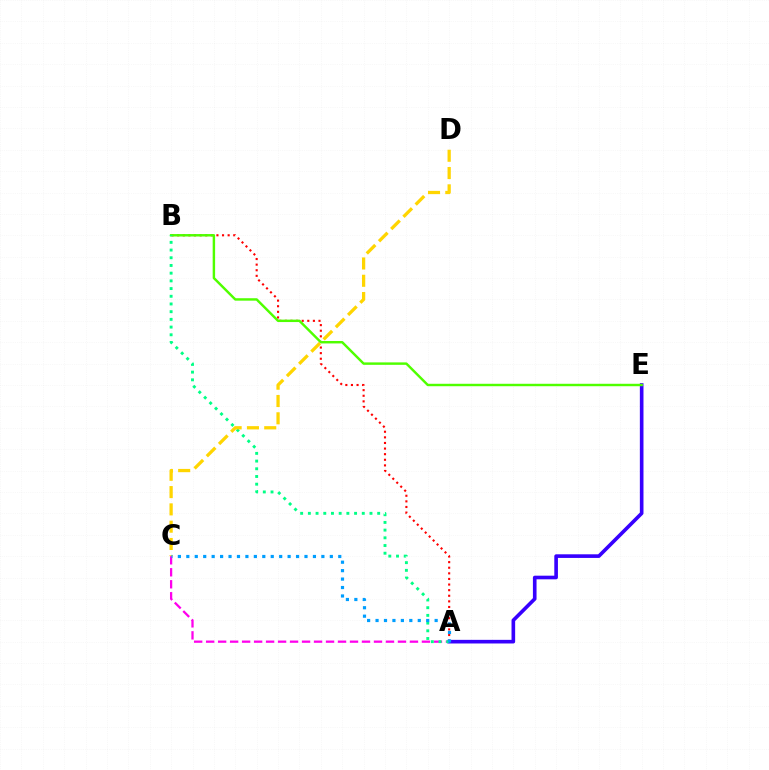{('A', 'B'): [{'color': '#ff0000', 'line_style': 'dotted', 'thickness': 1.52}, {'color': '#00ff86', 'line_style': 'dotted', 'thickness': 2.09}], ('A', 'E'): [{'color': '#3700ff', 'line_style': 'solid', 'thickness': 2.61}], ('A', 'C'): [{'color': '#ff00ed', 'line_style': 'dashed', 'thickness': 1.63}, {'color': '#009eff', 'line_style': 'dotted', 'thickness': 2.29}], ('B', 'E'): [{'color': '#4fff00', 'line_style': 'solid', 'thickness': 1.76}], ('C', 'D'): [{'color': '#ffd500', 'line_style': 'dashed', 'thickness': 2.35}]}